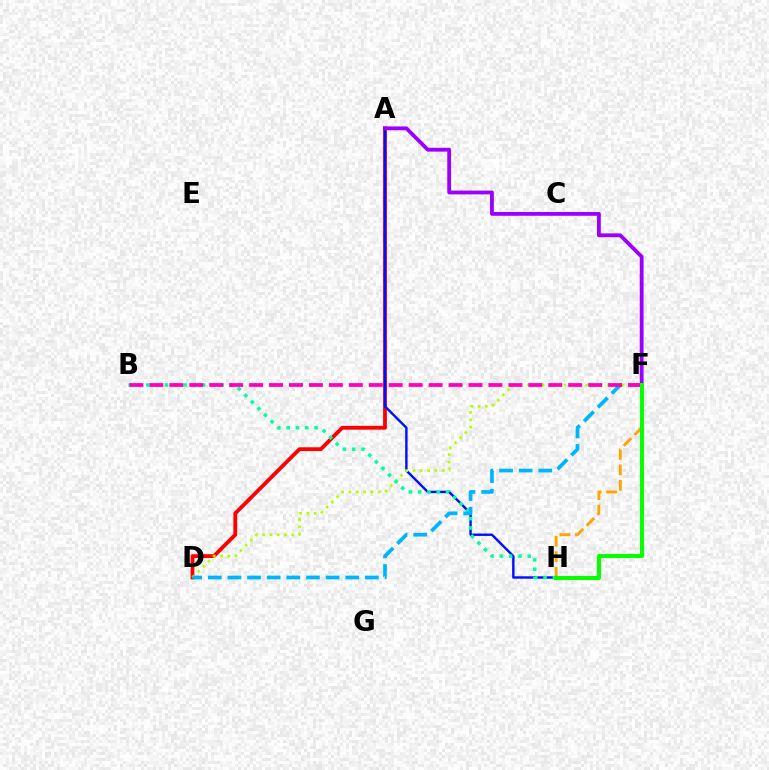{('A', 'D'): [{'color': '#ff0000', 'line_style': 'solid', 'thickness': 2.75}], ('A', 'H'): [{'color': '#0010ff', 'line_style': 'solid', 'thickness': 1.74}], ('A', 'F'): [{'color': '#9b00ff', 'line_style': 'solid', 'thickness': 2.74}], ('D', 'F'): [{'color': '#b3ff00', 'line_style': 'dotted', 'thickness': 1.98}, {'color': '#00b5ff', 'line_style': 'dashed', 'thickness': 2.67}], ('F', 'H'): [{'color': '#ffa500', 'line_style': 'dashed', 'thickness': 2.09}, {'color': '#08ff00', 'line_style': 'solid', 'thickness': 2.92}], ('B', 'H'): [{'color': '#00ff9d', 'line_style': 'dotted', 'thickness': 2.53}], ('B', 'F'): [{'color': '#ff00bd', 'line_style': 'dashed', 'thickness': 2.71}]}